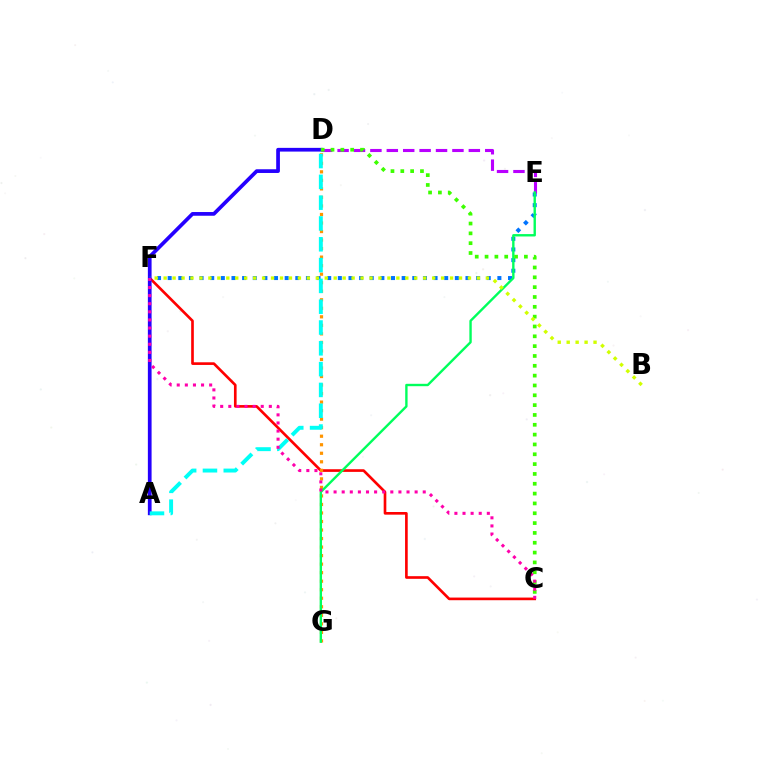{('C', 'F'): [{'color': '#ff0000', 'line_style': 'solid', 'thickness': 1.91}, {'color': '#ff00ac', 'line_style': 'dotted', 'thickness': 2.2}], ('D', 'G'): [{'color': '#ff9400', 'line_style': 'dotted', 'thickness': 2.32}], ('A', 'D'): [{'color': '#2500ff', 'line_style': 'solid', 'thickness': 2.68}, {'color': '#00fff6', 'line_style': 'dashed', 'thickness': 2.83}], ('E', 'F'): [{'color': '#0074ff', 'line_style': 'dotted', 'thickness': 2.89}], ('D', 'E'): [{'color': '#b900ff', 'line_style': 'dashed', 'thickness': 2.23}], ('E', 'G'): [{'color': '#00ff5c', 'line_style': 'solid', 'thickness': 1.71}], ('C', 'D'): [{'color': '#3dff00', 'line_style': 'dotted', 'thickness': 2.67}], ('B', 'F'): [{'color': '#d1ff00', 'line_style': 'dotted', 'thickness': 2.43}]}